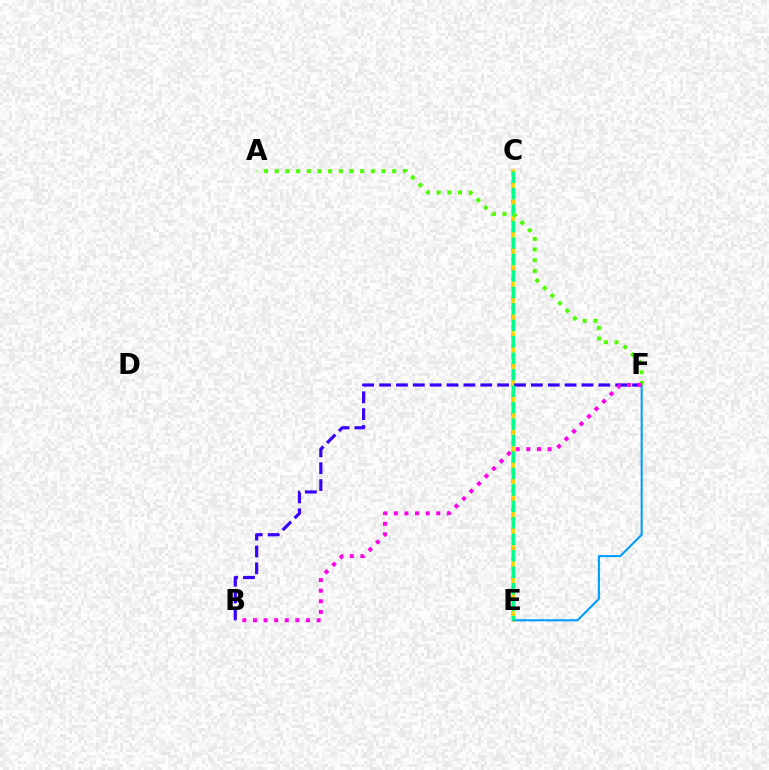{('C', 'E'): [{'color': '#ff0000', 'line_style': 'dotted', 'thickness': 2.62}, {'color': '#ffd500', 'line_style': 'solid', 'thickness': 2.65}, {'color': '#00ff86', 'line_style': 'dashed', 'thickness': 2.24}], ('E', 'F'): [{'color': '#009eff', 'line_style': 'solid', 'thickness': 1.52}], ('B', 'F'): [{'color': '#3700ff', 'line_style': 'dashed', 'thickness': 2.29}, {'color': '#ff00ed', 'line_style': 'dotted', 'thickness': 2.88}], ('A', 'F'): [{'color': '#4fff00', 'line_style': 'dotted', 'thickness': 2.9}]}